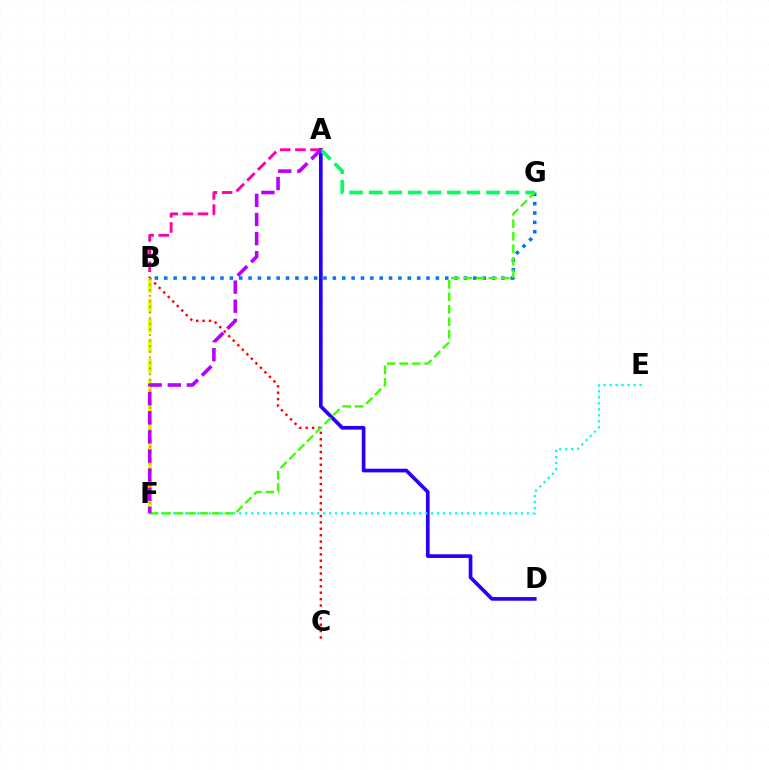{('A', 'D'): [{'color': '#2500ff', 'line_style': 'solid', 'thickness': 2.64}], ('B', 'G'): [{'color': '#0074ff', 'line_style': 'dotted', 'thickness': 2.54}], ('B', 'C'): [{'color': '#ff0000', 'line_style': 'dotted', 'thickness': 1.74}], ('B', 'F'): [{'color': '#d1ff00', 'line_style': 'dashed', 'thickness': 2.72}, {'color': '#ff9400', 'line_style': 'dotted', 'thickness': 1.52}], ('E', 'F'): [{'color': '#00fff6', 'line_style': 'dotted', 'thickness': 1.63}], ('A', 'B'): [{'color': '#ff00ac', 'line_style': 'dashed', 'thickness': 2.06}], ('A', 'G'): [{'color': '#00ff5c', 'line_style': 'dashed', 'thickness': 2.66}], ('F', 'G'): [{'color': '#3dff00', 'line_style': 'dashed', 'thickness': 1.69}], ('A', 'F'): [{'color': '#b900ff', 'line_style': 'dashed', 'thickness': 2.6}]}